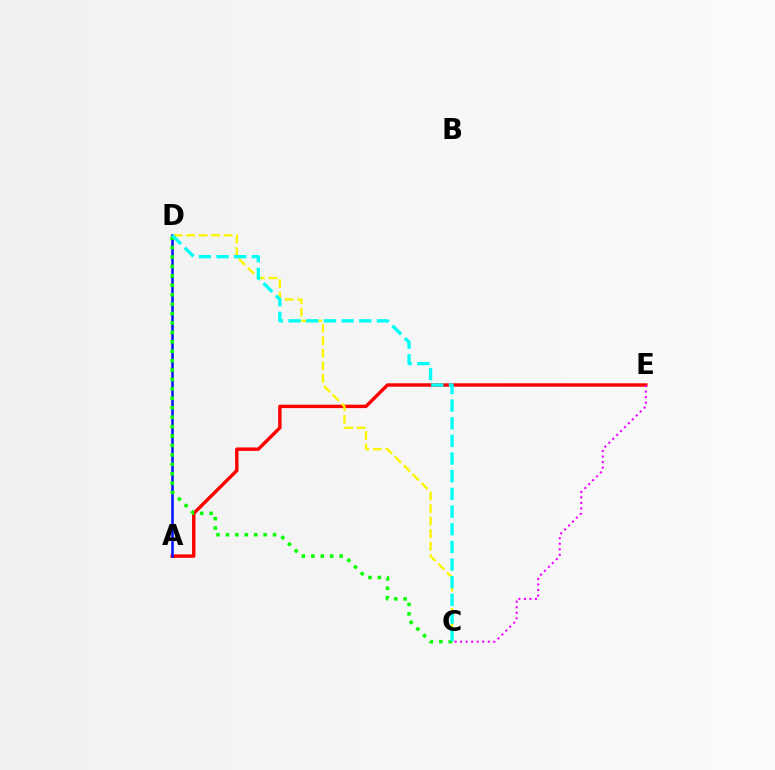{('A', 'E'): [{'color': '#ff0000', 'line_style': 'solid', 'thickness': 2.46}], ('C', 'E'): [{'color': '#ee00ff', 'line_style': 'dotted', 'thickness': 1.5}], ('C', 'D'): [{'color': '#fcf500', 'line_style': 'dashed', 'thickness': 1.7}, {'color': '#08ff00', 'line_style': 'dotted', 'thickness': 2.56}, {'color': '#00fff6', 'line_style': 'dashed', 'thickness': 2.4}], ('A', 'D'): [{'color': '#0010ff', 'line_style': 'solid', 'thickness': 1.81}]}